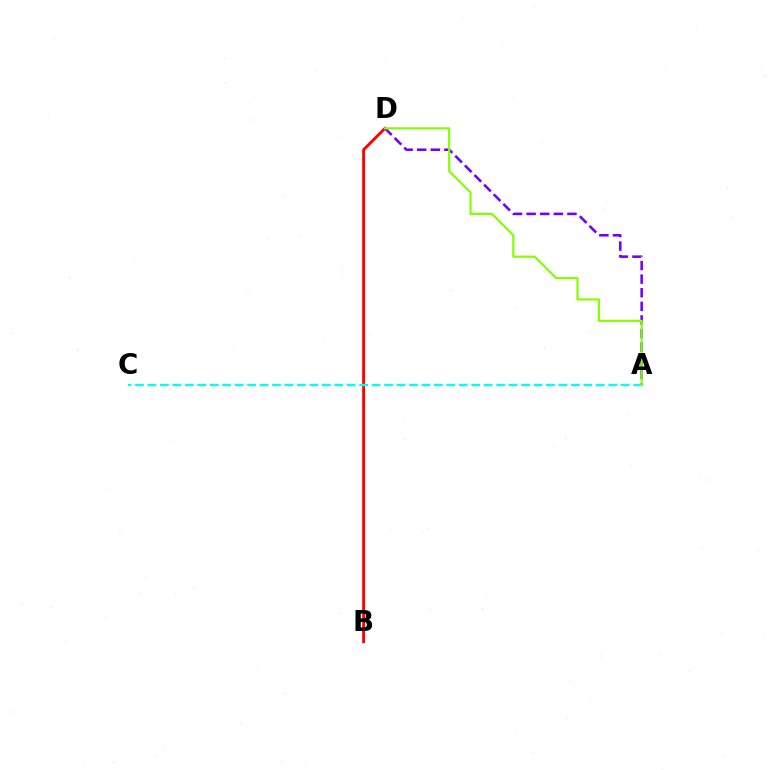{('B', 'D'): [{'color': '#ff0000', 'line_style': 'solid', 'thickness': 2.08}], ('A', 'D'): [{'color': '#7200ff', 'line_style': 'dashed', 'thickness': 1.85}, {'color': '#84ff00', 'line_style': 'solid', 'thickness': 1.56}], ('A', 'C'): [{'color': '#00fff6', 'line_style': 'dashed', 'thickness': 1.69}]}